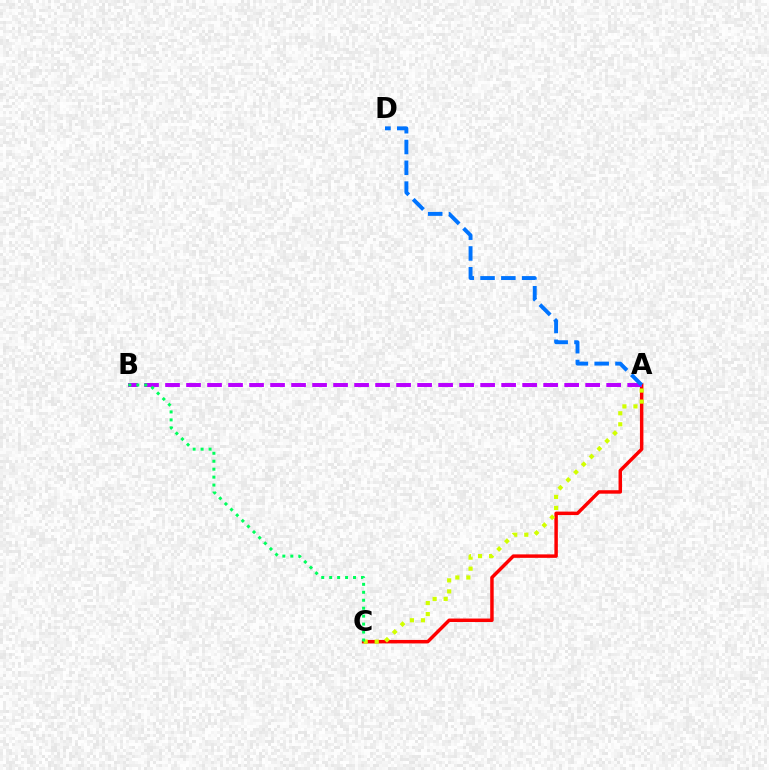{('A', 'C'): [{'color': '#ff0000', 'line_style': 'solid', 'thickness': 2.5}, {'color': '#d1ff00', 'line_style': 'dotted', 'thickness': 2.99}], ('A', 'B'): [{'color': '#b900ff', 'line_style': 'dashed', 'thickness': 2.85}], ('A', 'D'): [{'color': '#0074ff', 'line_style': 'dashed', 'thickness': 2.82}], ('B', 'C'): [{'color': '#00ff5c', 'line_style': 'dotted', 'thickness': 2.16}]}